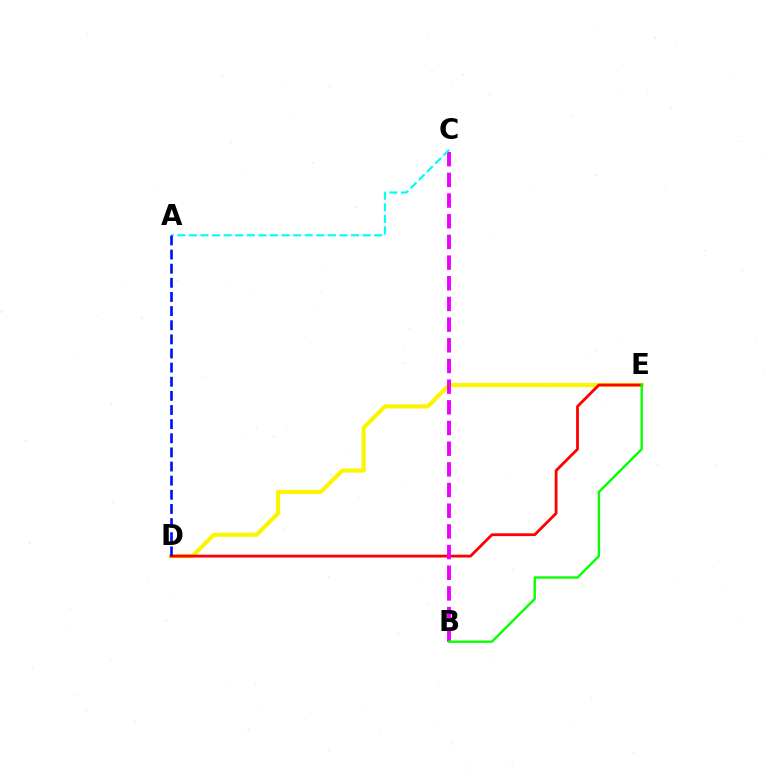{('D', 'E'): [{'color': '#fcf500', 'line_style': 'solid', 'thickness': 2.97}, {'color': '#ff0000', 'line_style': 'solid', 'thickness': 2.02}], ('B', 'C'): [{'color': '#ee00ff', 'line_style': 'dashed', 'thickness': 2.81}], ('A', 'C'): [{'color': '#00fff6', 'line_style': 'dashed', 'thickness': 1.57}], ('B', 'E'): [{'color': '#08ff00', 'line_style': 'solid', 'thickness': 1.7}], ('A', 'D'): [{'color': '#0010ff', 'line_style': 'dashed', 'thickness': 1.92}]}